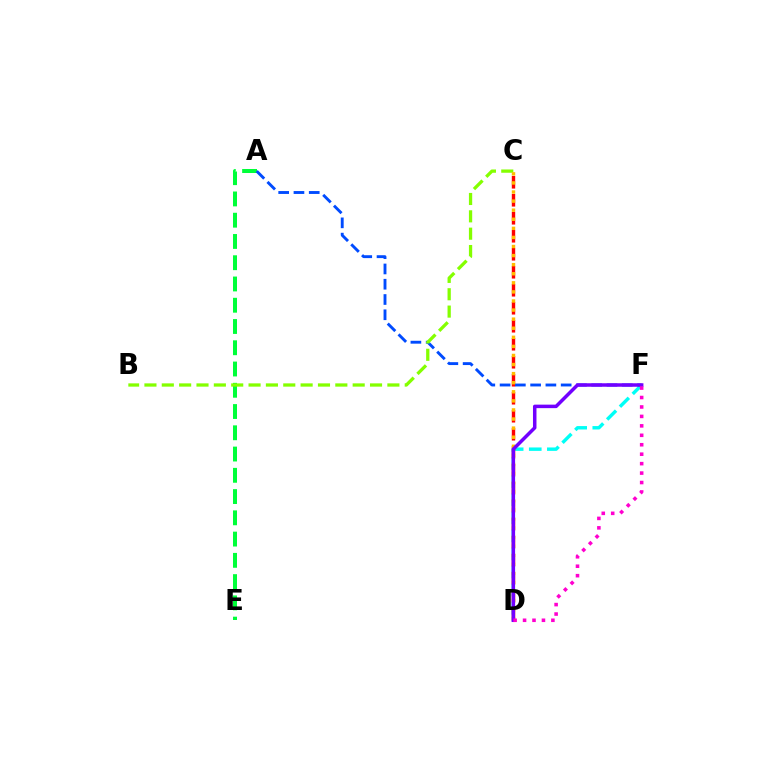{('D', 'F'): [{'color': '#00fff6', 'line_style': 'dashed', 'thickness': 2.46}, {'color': '#7200ff', 'line_style': 'solid', 'thickness': 2.52}, {'color': '#ff00cf', 'line_style': 'dotted', 'thickness': 2.57}], ('A', 'E'): [{'color': '#00ff39', 'line_style': 'dashed', 'thickness': 2.89}], ('C', 'D'): [{'color': '#ff0000', 'line_style': 'dashed', 'thickness': 2.44}, {'color': '#ffbd00', 'line_style': 'dotted', 'thickness': 2.47}], ('A', 'F'): [{'color': '#004bff', 'line_style': 'dashed', 'thickness': 2.07}], ('B', 'C'): [{'color': '#84ff00', 'line_style': 'dashed', 'thickness': 2.36}]}